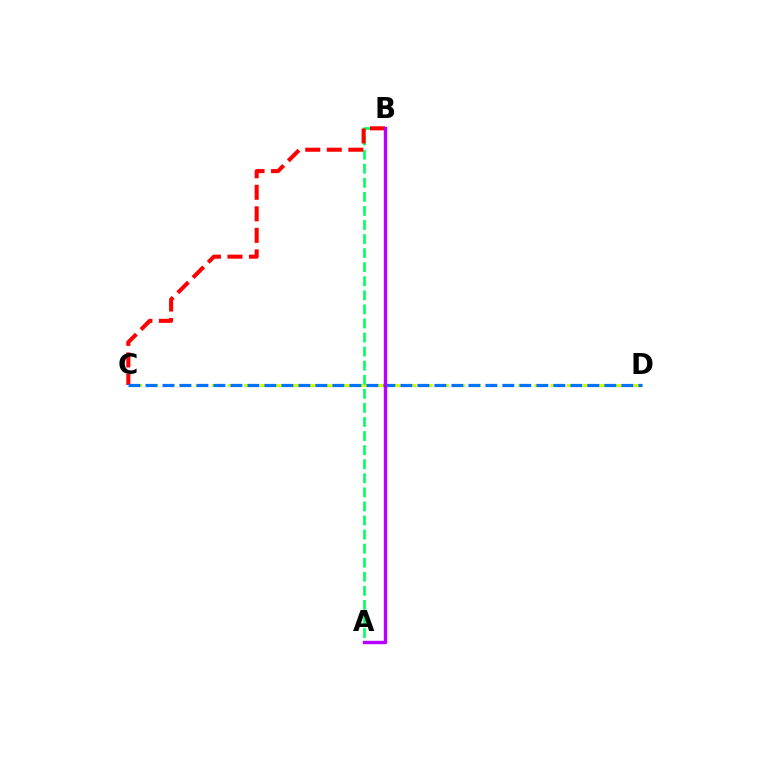{('C', 'D'): [{'color': '#d1ff00', 'line_style': 'dashed', 'thickness': 2.19}, {'color': '#0074ff', 'line_style': 'dashed', 'thickness': 2.31}], ('A', 'B'): [{'color': '#00ff5c', 'line_style': 'dashed', 'thickness': 1.91}, {'color': '#b900ff', 'line_style': 'solid', 'thickness': 2.46}], ('B', 'C'): [{'color': '#ff0000', 'line_style': 'dashed', 'thickness': 2.92}]}